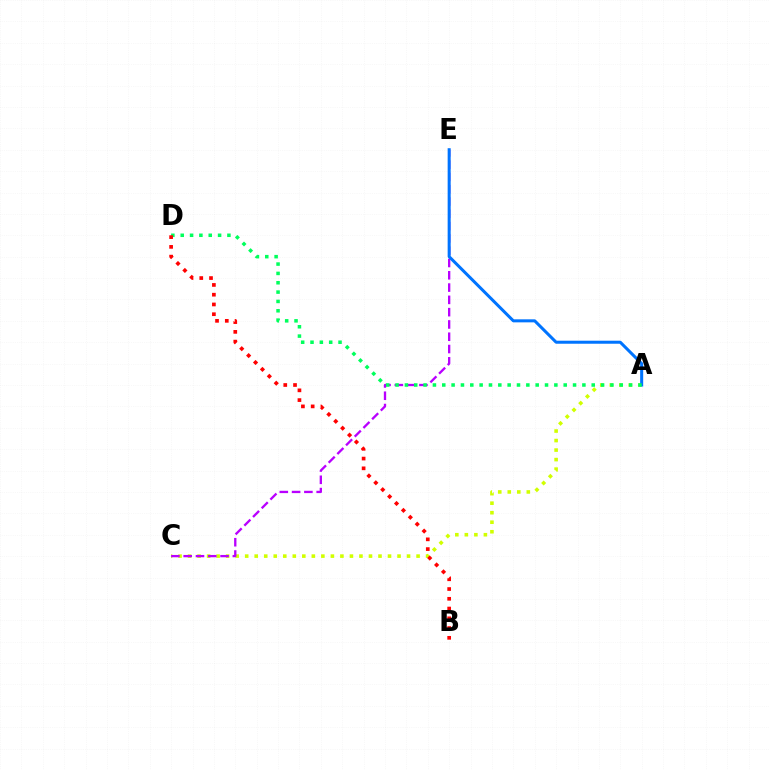{('A', 'C'): [{'color': '#d1ff00', 'line_style': 'dotted', 'thickness': 2.59}], ('C', 'E'): [{'color': '#b900ff', 'line_style': 'dashed', 'thickness': 1.67}], ('A', 'E'): [{'color': '#0074ff', 'line_style': 'solid', 'thickness': 2.18}], ('A', 'D'): [{'color': '#00ff5c', 'line_style': 'dotted', 'thickness': 2.54}], ('B', 'D'): [{'color': '#ff0000', 'line_style': 'dotted', 'thickness': 2.65}]}